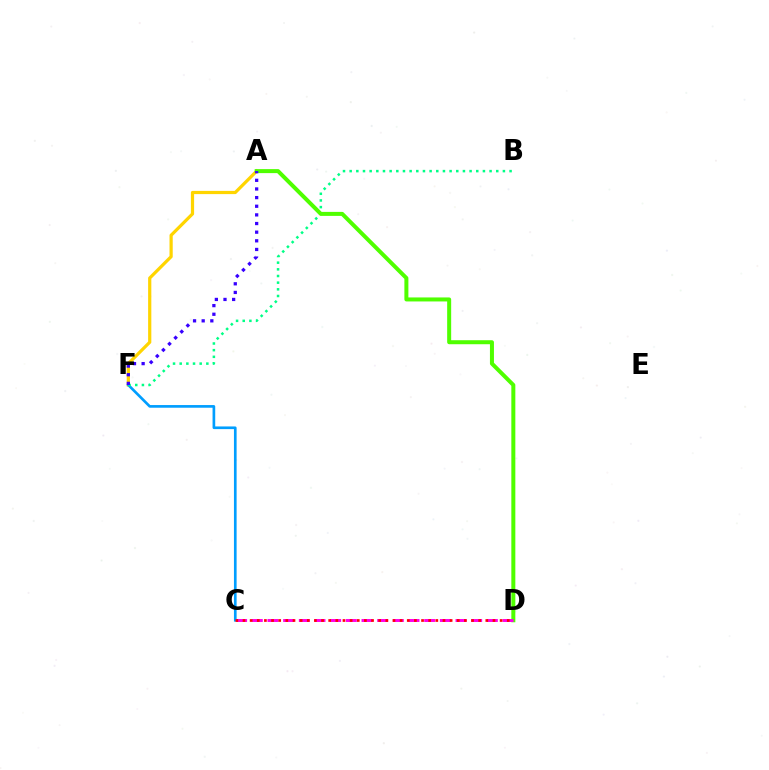{('A', 'F'): [{'color': '#ffd500', 'line_style': 'solid', 'thickness': 2.31}, {'color': '#3700ff', 'line_style': 'dotted', 'thickness': 2.35}], ('C', 'F'): [{'color': '#009eff', 'line_style': 'solid', 'thickness': 1.92}], ('B', 'F'): [{'color': '#00ff86', 'line_style': 'dotted', 'thickness': 1.81}], ('A', 'D'): [{'color': '#4fff00', 'line_style': 'solid', 'thickness': 2.88}], ('C', 'D'): [{'color': '#ff00ed', 'line_style': 'dashed', 'thickness': 2.13}, {'color': '#ff0000', 'line_style': 'dotted', 'thickness': 1.94}]}